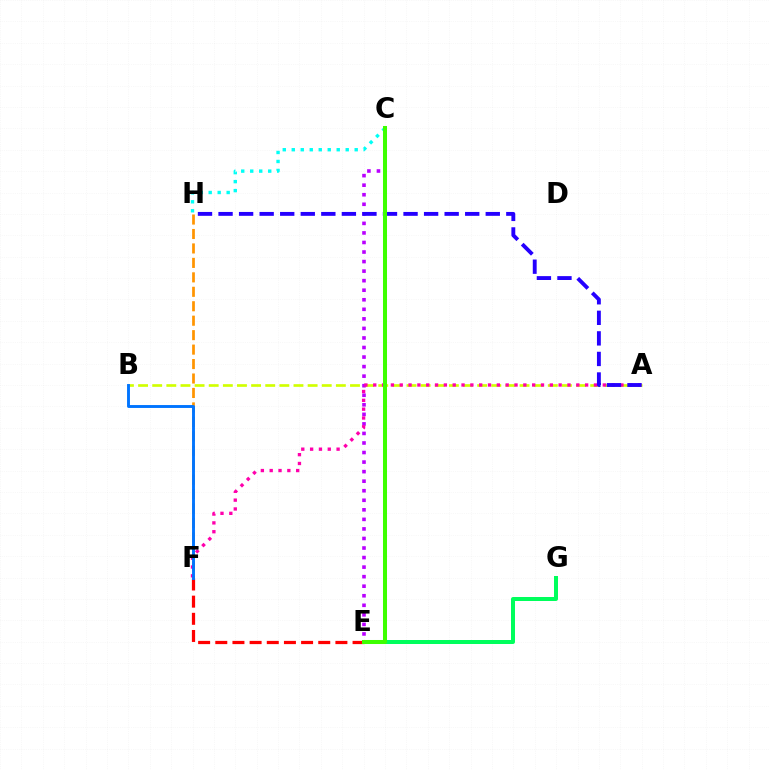{('F', 'H'): [{'color': '#ff9400', 'line_style': 'dashed', 'thickness': 1.96}], ('A', 'B'): [{'color': '#d1ff00', 'line_style': 'dashed', 'thickness': 1.92}], ('C', 'H'): [{'color': '#00fff6', 'line_style': 'dotted', 'thickness': 2.44}], ('E', 'G'): [{'color': '#00ff5c', 'line_style': 'solid', 'thickness': 2.88}], ('E', 'F'): [{'color': '#ff0000', 'line_style': 'dashed', 'thickness': 2.33}], ('C', 'E'): [{'color': '#b900ff', 'line_style': 'dotted', 'thickness': 2.59}, {'color': '#3dff00', 'line_style': 'solid', 'thickness': 2.9}], ('A', 'F'): [{'color': '#ff00ac', 'line_style': 'dotted', 'thickness': 2.4}], ('A', 'H'): [{'color': '#2500ff', 'line_style': 'dashed', 'thickness': 2.79}], ('B', 'F'): [{'color': '#0074ff', 'line_style': 'solid', 'thickness': 2.09}]}